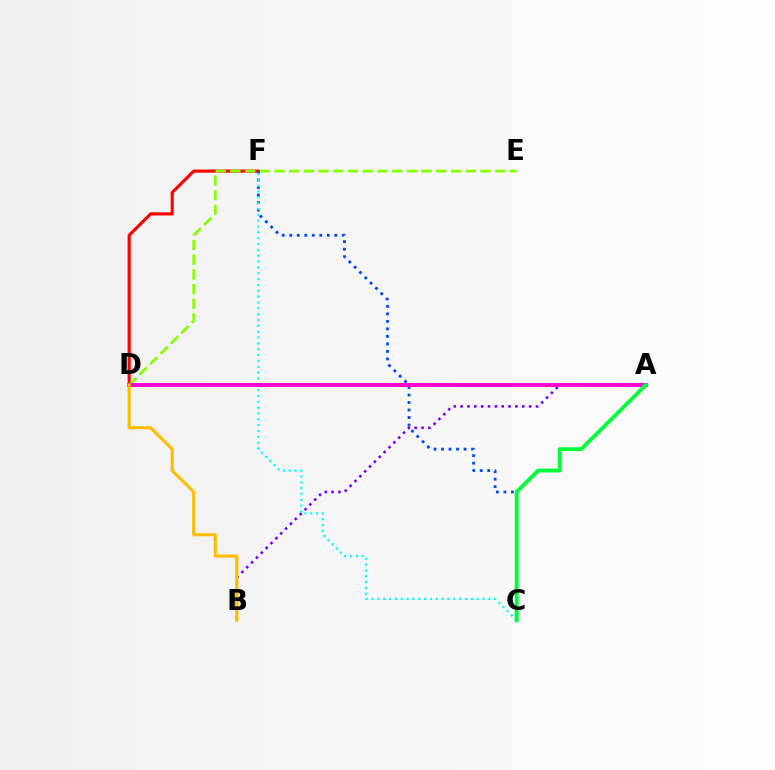{('D', 'F'): [{'color': '#ff0000', 'line_style': 'solid', 'thickness': 2.25}], ('D', 'E'): [{'color': '#84ff00', 'line_style': 'dashed', 'thickness': 2.0}], ('C', 'F'): [{'color': '#004bff', 'line_style': 'dotted', 'thickness': 2.04}, {'color': '#00fff6', 'line_style': 'dotted', 'thickness': 1.59}], ('A', 'B'): [{'color': '#7200ff', 'line_style': 'dotted', 'thickness': 1.86}], ('A', 'D'): [{'color': '#ff00cf', 'line_style': 'solid', 'thickness': 2.83}], ('B', 'D'): [{'color': '#ffbd00', 'line_style': 'solid', 'thickness': 2.24}], ('A', 'C'): [{'color': '#00ff39', 'line_style': 'solid', 'thickness': 2.78}]}